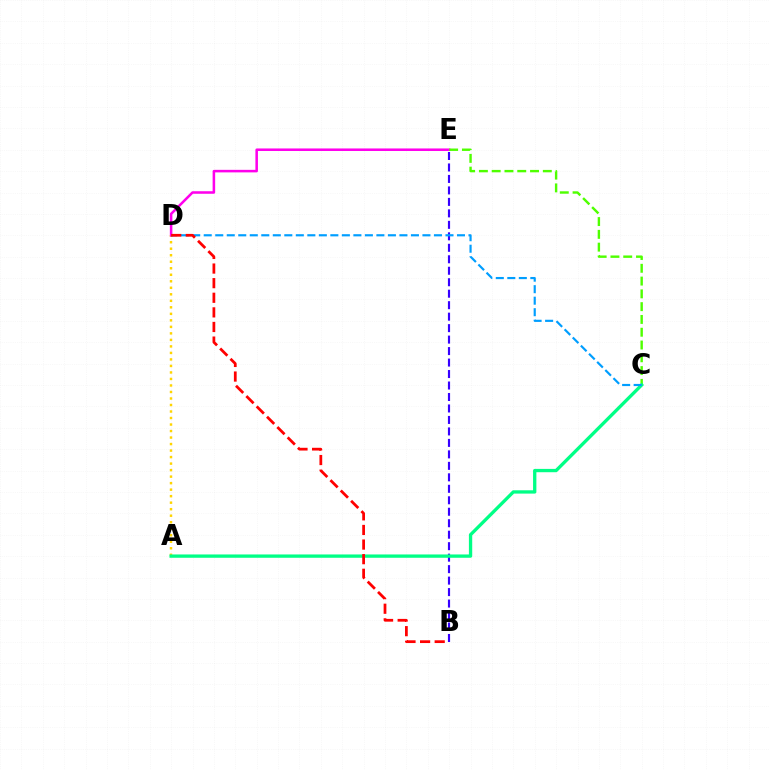{('A', 'D'): [{'color': '#ffd500', 'line_style': 'dotted', 'thickness': 1.77}], ('D', 'E'): [{'color': '#ff00ed', 'line_style': 'solid', 'thickness': 1.83}], ('C', 'E'): [{'color': '#4fff00', 'line_style': 'dashed', 'thickness': 1.74}], ('B', 'E'): [{'color': '#3700ff', 'line_style': 'dashed', 'thickness': 1.56}], ('A', 'C'): [{'color': '#00ff86', 'line_style': 'solid', 'thickness': 2.39}], ('C', 'D'): [{'color': '#009eff', 'line_style': 'dashed', 'thickness': 1.56}], ('B', 'D'): [{'color': '#ff0000', 'line_style': 'dashed', 'thickness': 1.98}]}